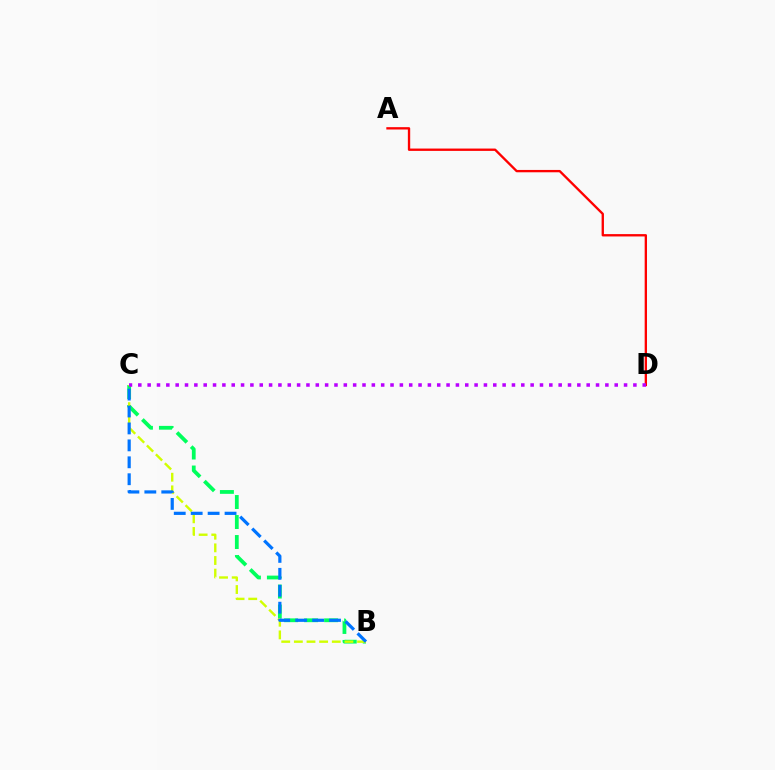{('B', 'C'): [{'color': '#00ff5c', 'line_style': 'dashed', 'thickness': 2.72}, {'color': '#d1ff00', 'line_style': 'dashed', 'thickness': 1.72}, {'color': '#0074ff', 'line_style': 'dashed', 'thickness': 2.3}], ('A', 'D'): [{'color': '#ff0000', 'line_style': 'solid', 'thickness': 1.69}], ('C', 'D'): [{'color': '#b900ff', 'line_style': 'dotted', 'thickness': 2.54}]}